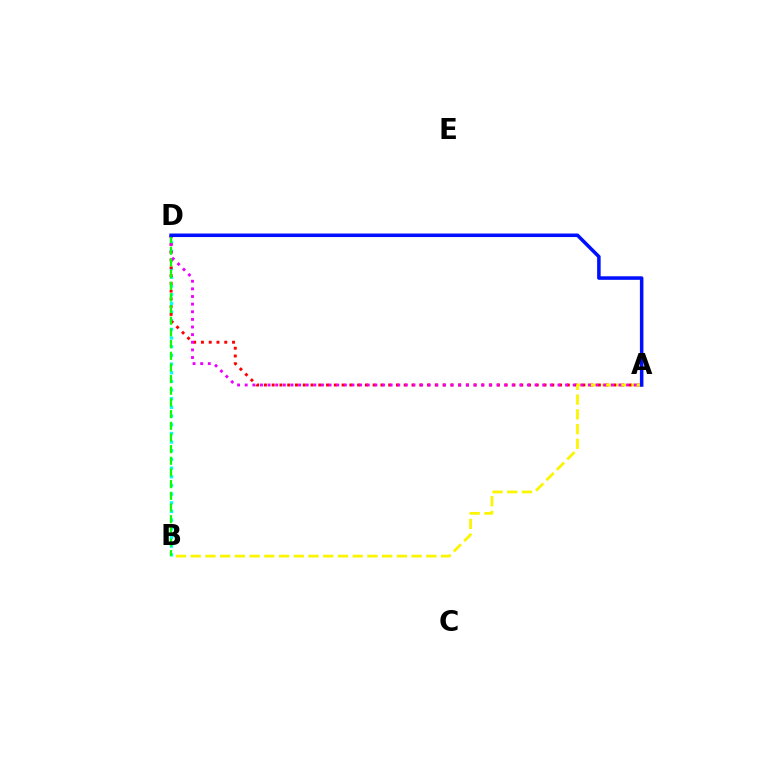{('B', 'D'): [{'color': '#00fff6', 'line_style': 'dotted', 'thickness': 2.36}, {'color': '#08ff00', 'line_style': 'dashed', 'thickness': 1.59}], ('A', 'D'): [{'color': '#ff0000', 'line_style': 'dotted', 'thickness': 2.11}, {'color': '#ee00ff', 'line_style': 'dotted', 'thickness': 2.07}, {'color': '#0010ff', 'line_style': 'solid', 'thickness': 2.54}], ('A', 'B'): [{'color': '#fcf500', 'line_style': 'dashed', 'thickness': 2.0}]}